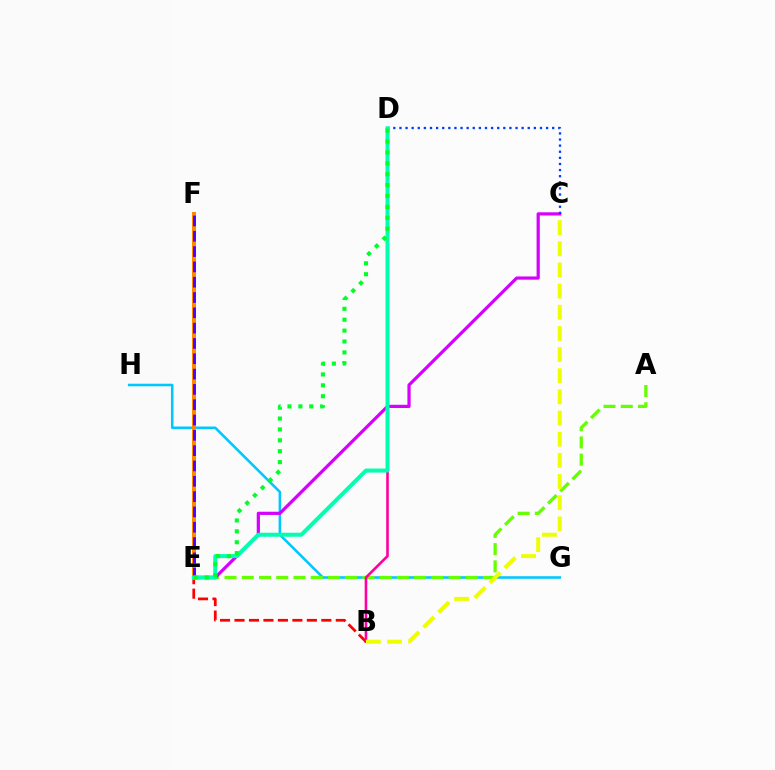{('G', 'H'): [{'color': '#00c7ff', 'line_style': 'solid', 'thickness': 1.84}], ('B', 'E'): [{'color': '#ff0000', 'line_style': 'dashed', 'thickness': 1.97}], ('A', 'E'): [{'color': '#66ff00', 'line_style': 'dashed', 'thickness': 2.34}], ('C', 'E'): [{'color': '#d600ff', 'line_style': 'solid', 'thickness': 2.31}], ('B', 'D'): [{'color': '#ff00a0', 'line_style': 'solid', 'thickness': 1.88}], ('E', 'F'): [{'color': '#ff8800', 'line_style': 'solid', 'thickness': 2.87}, {'color': '#4f00ff', 'line_style': 'dashed', 'thickness': 2.08}], ('B', 'C'): [{'color': '#eeff00', 'line_style': 'dashed', 'thickness': 2.87}], ('C', 'D'): [{'color': '#003fff', 'line_style': 'dotted', 'thickness': 1.66}], ('D', 'E'): [{'color': '#00ffaf', 'line_style': 'solid', 'thickness': 2.88}, {'color': '#00ff27', 'line_style': 'dotted', 'thickness': 2.96}]}